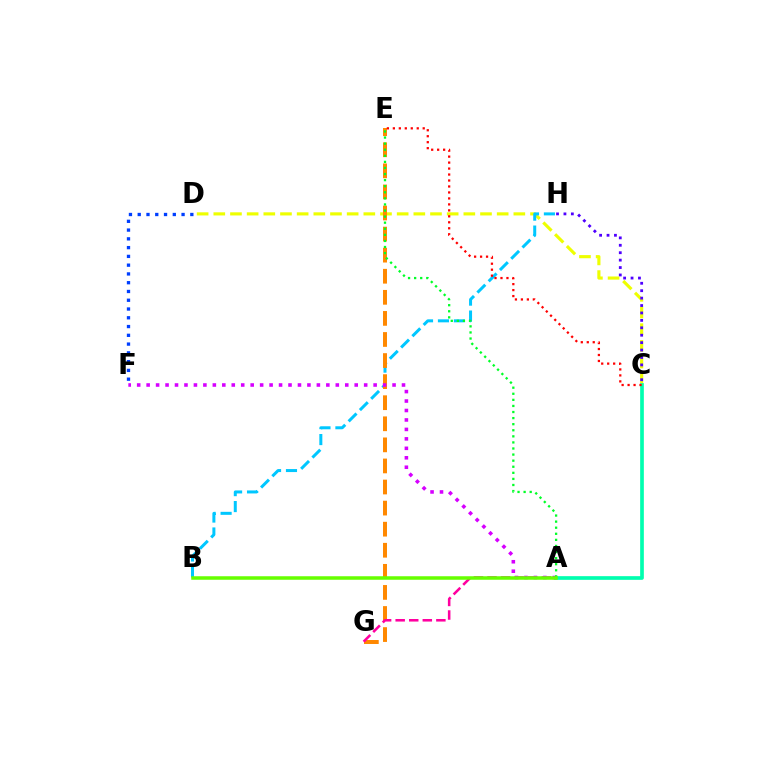{('C', 'D'): [{'color': '#eeff00', 'line_style': 'dashed', 'thickness': 2.26}], ('B', 'H'): [{'color': '#00c7ff', 'line_style': 'dashed', 'thickness': 2.17}], ('A', 'C'): [{'color': '#00ffaf', 'line_style': 'solid', 'thickness': 2.65}], ('E', 'G'): [{'color': '#ff8800', 'line_style': 'dashed', 'thickness': 2.86}], ('D', 'F'): [{'color': '#003fff', 'line_style': 'dotted', 'thickness': 2.38}], ('A', 'G'): [{'color': '#ff00a0', 'line_style': 'dashed', 'thickness': 1.84}], ('A', 'F'): [{'color': '#d600ff', 'line_style': 'dotted', 'thickness': 2.57}], ('C', 'H'): [{'color': '#4f00ff', 'line_style': 'dotted', 'thickness': 2.02}], ('A', 'E'): [{'color': '#00ff27', 'line_style': 'dotted', 'thickness': 1.65}], ('C', 'E'): [{'color': '#ff0000', 'line_style': 'dotted', 'thickness': 1.62}], ('A', 'B'): [{'color': '#66ff00', 'line_style': 'solid', 'thickness': 2.53}]}